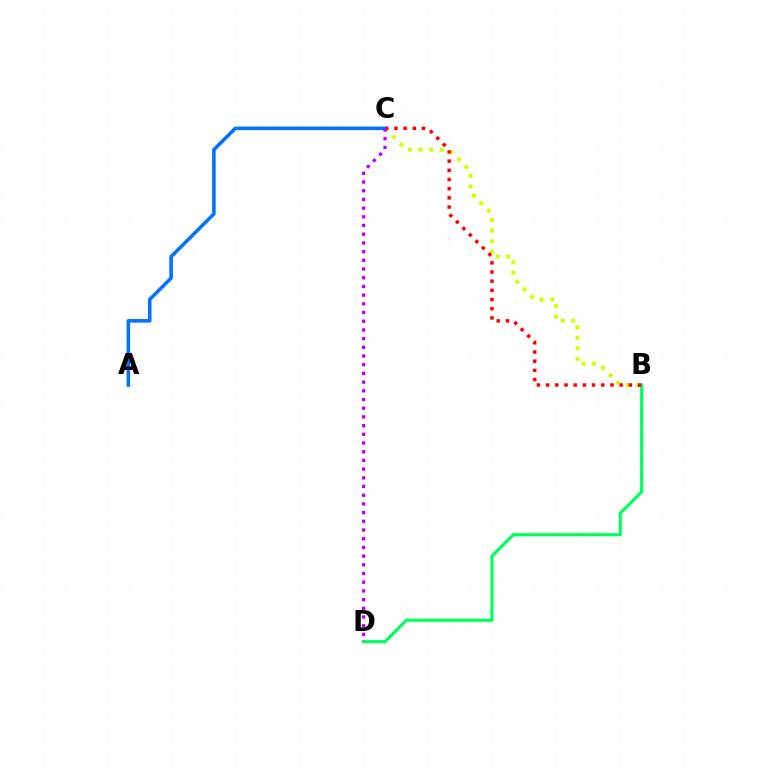{('B', 'D'): [{'color': '#00ff5c', 'line_style': 'solid', 'thickness': 2.26}], ('B', 'C'): [{'color': '#d1ff00', 'line_style': 'dotted', 'thickness': 2.88}, {'color': '#ff0000', 'line_style': 'dotted', 'thickness': 2.5}], ('A', 'C'): [{'color': '#0074ff', 'line_style': 'solid', 'thickness': 2.57}], ('C', 'D'): [{'color': '#b900ff', 'line_style': 'dotted', 'thickness': 2.36}]}